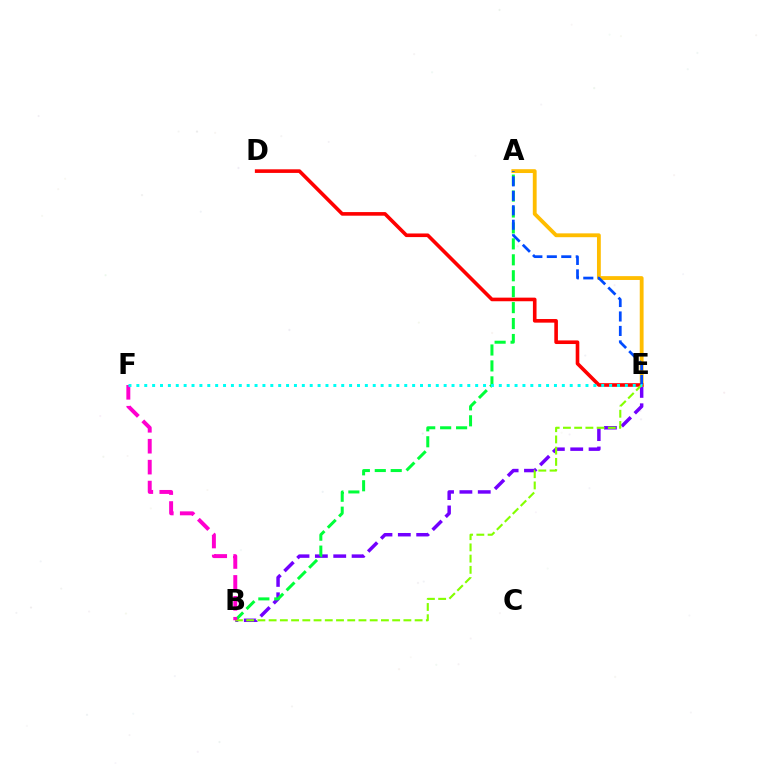{('B', 'E'): [{'color': '#7200ff', 'line_style': 'dashed', 'thickness': 2.49}, {'color': '#84ff00', 'line_style': 'dashed', 'thickness': 1.53}], ('A', 'E'): [{'color': '#ffbd00', 'line_style': 'solid', 'thickness': 2.76}, {'color': '#004bff', 'line_style': 'dashed', 'thickness': 1.97}], ('D', 'E'): [{'color': '#ff0000', 'line_style': 'solid', 'thickness': 2.6}], ('A', 'B'): [{'color': '#00ff39', 'line_style': 'dashed', 'thickness': 2.16}], ('B', 'F'): [{'color': '#ff00cf', 'line_style': 'dashed', 'thickness': 2.84}], ('E', 'F'): [{'color': '#00fff6', 'line_style': 'dotted', 'thickness': 2.14}]}